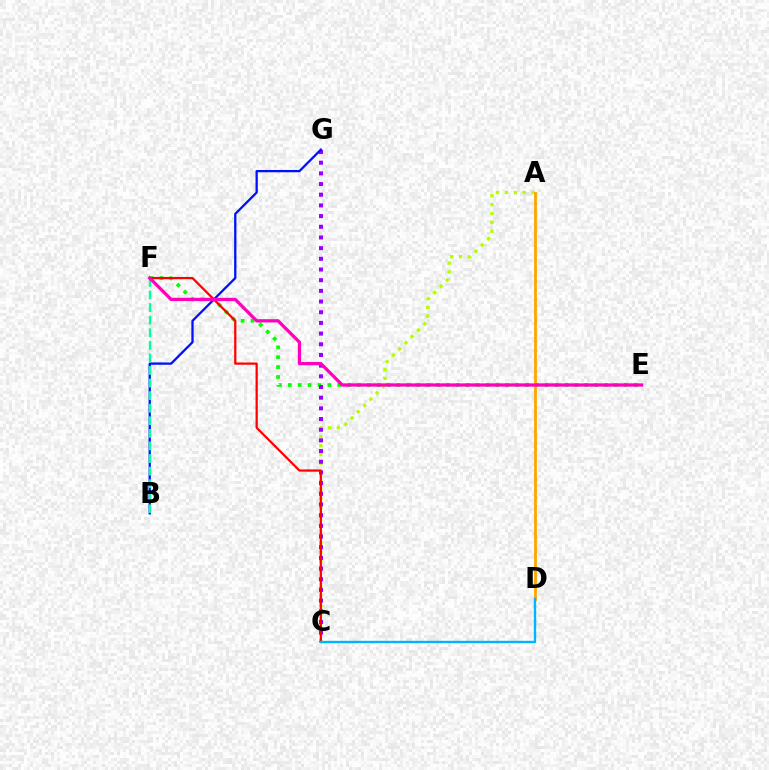{('E', 'F'): [{'color': '#08ff00', 'line_style': 'dotted', 'thickness': 2.69}, {'color': '#ff00bd', 'line_style': 'solid', 'thickness': 2.36}], ('A', 'C'): [{'color': '#b3ff00', 'line_style': 'dotted', 'thickness': 2.41}], ('C', 'G'): [{'color': '#9b00ff', 'line_style': 'dotted', 'thickness': 2.9}], ('A', 'D'): [{'color': '#ffa500', 'line_style': 'solid', 'thickness': 2.01}], ('B', 'G'): [{'color': '#0010ff', 'line_style': 'solid', 'thickness': 1.64}], ('B', 'F'): [{'color': '#00ff9d', 'line_style': 'dashed', 'thickness': 1.71}], ('C', 'F'): [{'color': '#ff0000', 'line_style': 'solid', 'thickness': 1.62}], ('C', 'D'): [{'color': '#00b5ff', 'line_style': 'solid', 'thickness': 1.71}]}